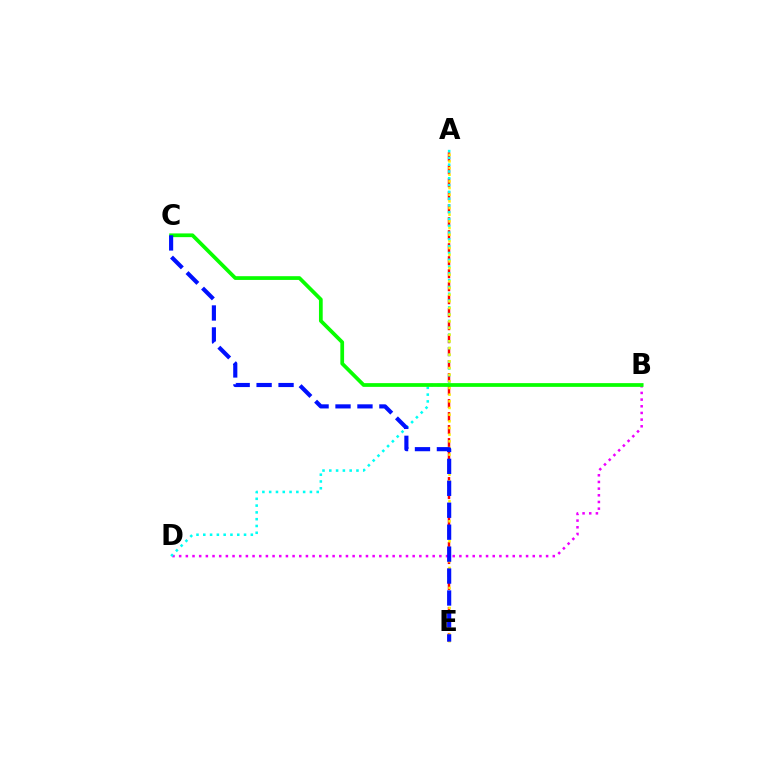{('A', 'E'): [{'color': '#ff0000', 'line_style': 'dashed', 'thickness': 1.76}, {'color': '#fcf500', 'line_style': 'dotted', 'thickness': 1.81}], ('B', 'D'): [{'color': '#ee00ff', 'line_style': 'dotted', 'thickness': 1.81}], ('A', 'D'): [{'color': '#00fff6', 'line_style': 'dotted', 'thickness': 1.85}], ('B', 'C'): [{'color': '#08ff00', 'line_style': 'solid', 'thickness': 2.69}], ('C', 'E'): [{'color': '#0010ff', 'line_style': 'dashed', 'thickness': 2.98}]}